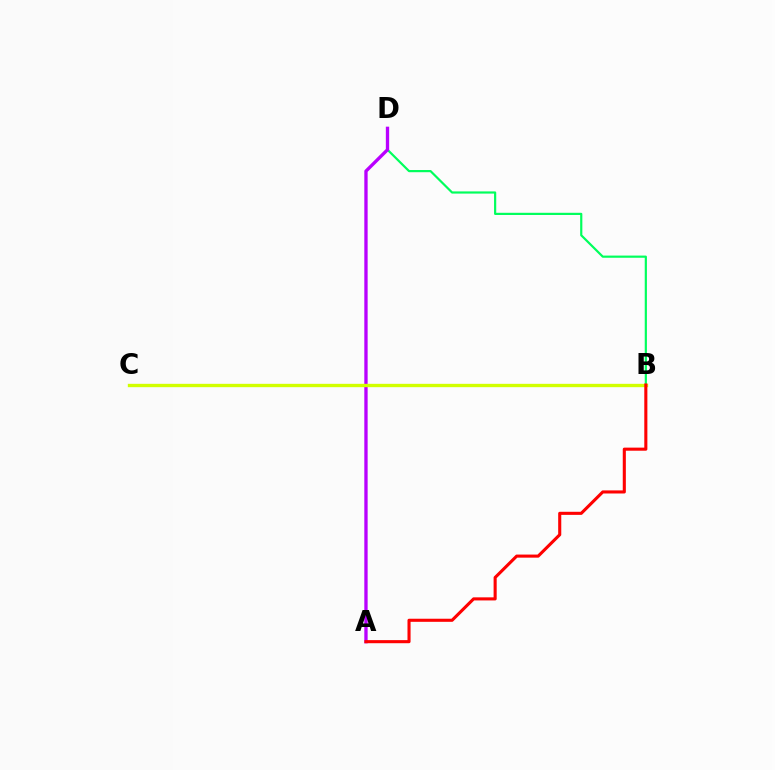{('B', 'D'): [{'color': '#00ff5c', 'line_style': 'solid', 'thickness': 1.58}], ('B', 'C'): [{'color': '#0074ff', 'line_style': 'solid', 'thickness': 1.93}, {'color': '#d1ff00', 'line_style': 'solid', 'thickness': 2.41}], ('A', 'D'): [{'color': '#b900ff', 'line_style': 'solid', 'thickness': 2.39}], ('A', 'B'): [{'color': '#ff0000', 'line_style': 'solid', 'thickness': 2.22}]}